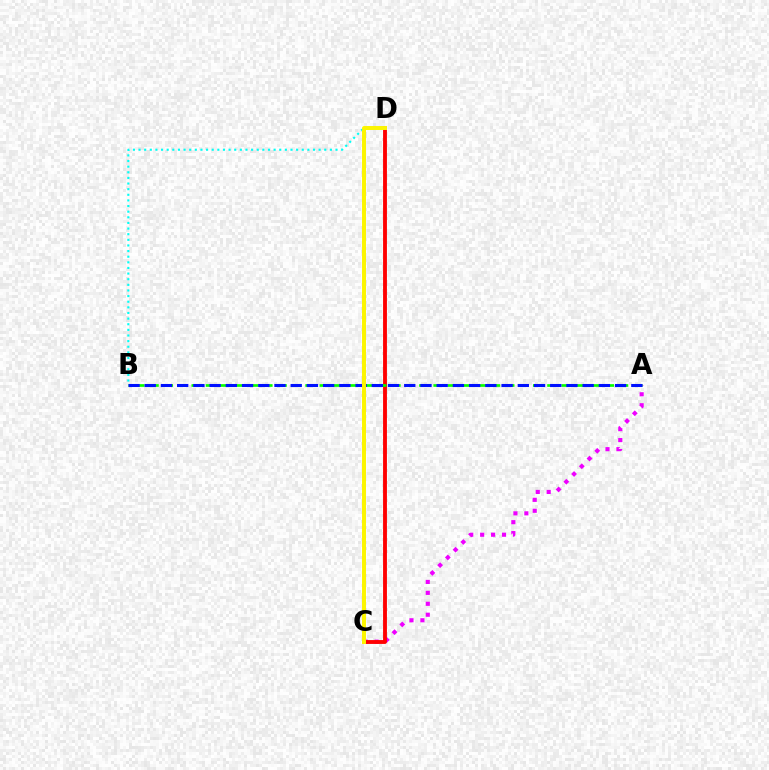{('A', 'C'): [{'color': '#ee00ff', 'line_style': 'dotted', 'thickness': 2.97}], ('C', 'D'): [{'color': '#ff0000', 'line_style': 'solid', 'thickness': 2.78}, {'color': '#fcf500', 'line_style': 'solid', 'thickness': 2.85}], ('A', 'B'): [{'color': '#08ff00', 'line_style': 'dashed', 'thickness': 1.93}, {'color': '#0010ff', 'line_style': 'dashed', 'thickness': 2.2}], ('B', 'D'): [{'color': '#00fff6', 'line_style': 'dotted', 'thickness': 1.53}]}